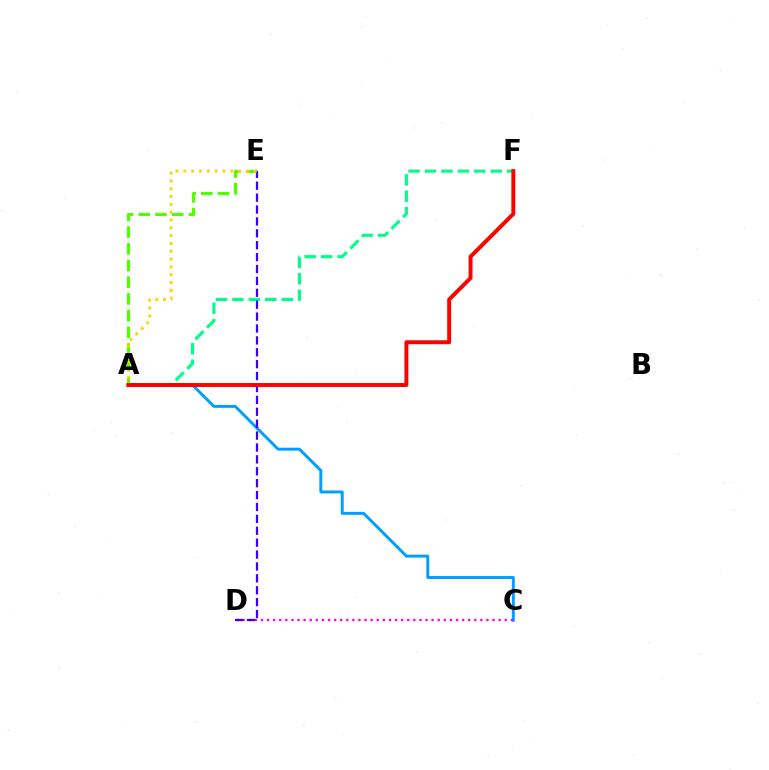{('A', 'C'): [{'color': '#009eff', 'line_style': 'solid', 'thickness': 2.11}], ('A', 'E'): [{'color': '#4fff00', 'line_style': 'dashed', 'thickness': 2.27}, {'color': '#ffd500', 'line_style': 'dotted', 'thickness': 2.12}], ('A', 'F'): [{'color': '#00ff86', 'line_style': 'dashed', 'thickness': 2.23}, {'color': '#ff0000', 'line_style': 'solid', 'thickness': 2.83}], ('C', 'D'): [{'color': '#ff00ed', 'line_style': 'dotted', 'thickness': 1.66}], ('D', 'E'): [{'color': '#3700ff', 'line_style': 'dashed', 'thickness': 1.62}]}